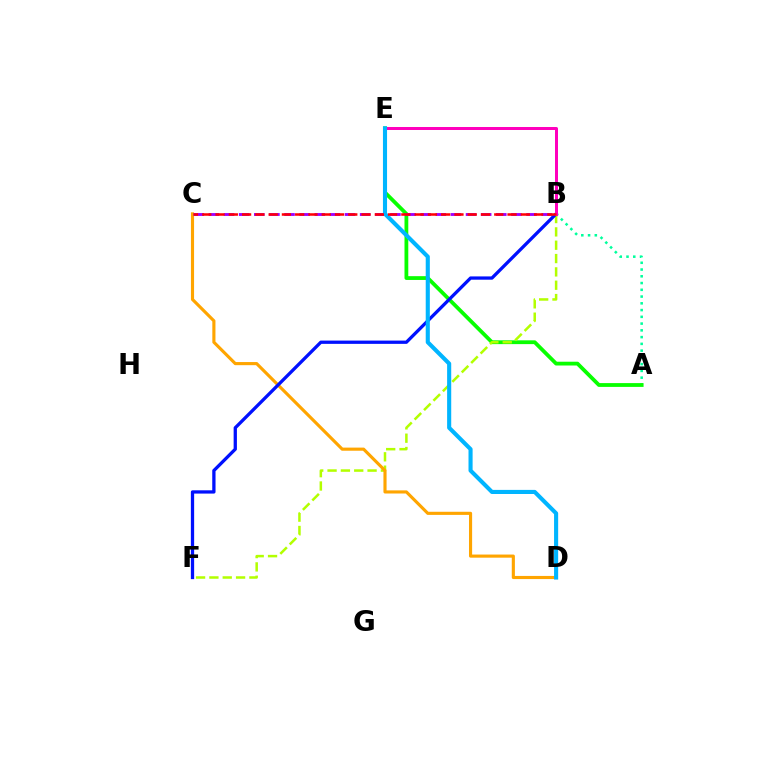{('A', 'B'): [{'color': '#00ff9d', 'line_style': 'dotted', 'thickness': 1.84}], ('A', 'E'): [{'color': '#08ff00', 'line_style': 'solid', 'thickness': 2.73}], ('B', 'F'): [{'color': '#b3ff00', 'line_style': 'dashed', 'thickness': 1.81}, {'color': '#0010ff', 'line_style': 'solid', 'thickness': 2.36}], ('C', 'D'): [{'color': '#ffa500', 'line_style': 'solid', 'thickness': 2.25}], ('B', 'C'): [{'color': '#9b00ff', 'line_style': 'dashed', 'thickness': 2.05}, {'color': '#ff0000', 'line_style': 'dashed', 'thickness': 1.8}], ('B', 'E'): [{'color': '#ff00bd', 'line_style': 'solid', 'thickness': 2.15}], ('D', 'E'): [{'color': '#00b5ff', 'line_style': 'solid', 'thickness': 2.95}]}